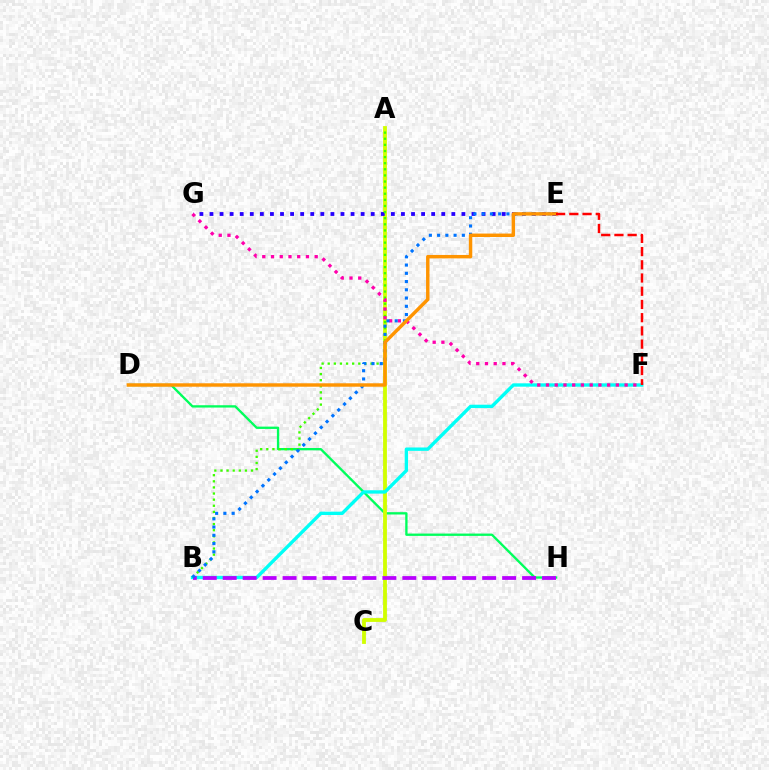{('D', 'H'): [{'color': '#00ff5c', 'line_style': 'solid', 'thickness': 1.68}], ('A', 'C'): [{'color': '#d1ff00', 'line_style': 'solid', 'thickness': 2.75}], ('B', 'F'): [{'color': '#00fff6', 'line_style': 'solid', 'thickness': 2.42}], ('E', 'G'): [{'color': '#2500ff', 'line_style': 'dotted', 'thickness': 2.74}], ('B', 'H'): [{'color': '#b900ff', 'line_style': 'dashed', 'thickness': 2.71}], ('A', 'B'): [{'color': '#3dff00', 'line_style': 'dotted', 'thickness': 1.66}], ('F', 'G'): [{'color': '#ff00ac', 'line_style': 'dotted', 'thickness': 2.37}], ('B', 'E'): [{'color': '#0074ff', 'line_style': 'dotted', 'thickness': 2.24}], ('D', 'E'): [{'color': '#ff9400', 'line_style': 'solid', 'thickness': 2.47}], ('E', 'F'): [{'color': '#ff0000', 'line_style': 'dashed', 'thickness': 1.8}]}